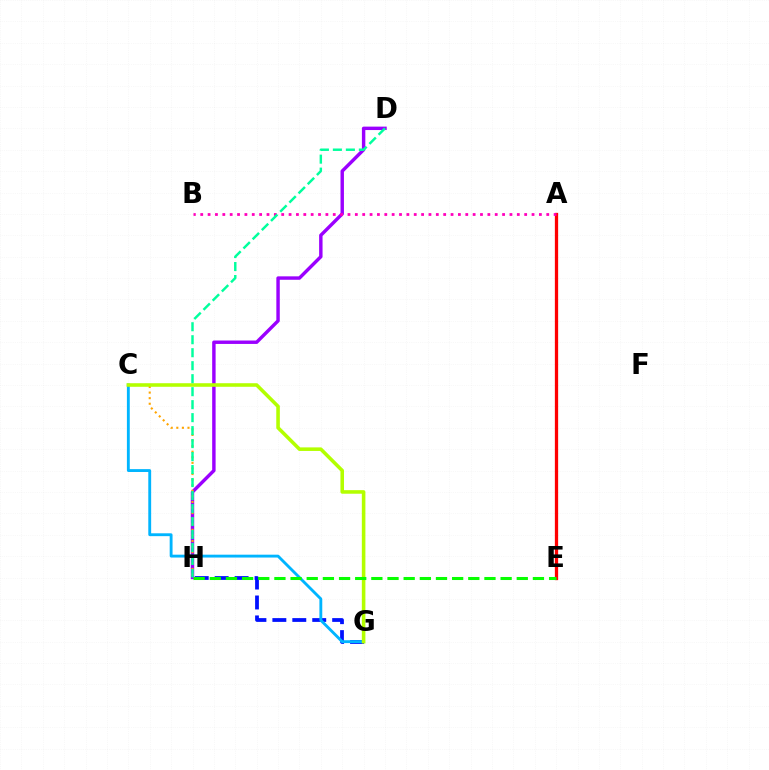{('G', 'H'): [{'color': '#0010ff', 'line_style': 'dashed', 'thickness': 2.71}], ('A', 'E'): [{'color': '#ff0000', 'line_style': 'solid', 'thickness': 2.36}], ('D', 'H'): [{'color': '#9b00ff', 'line_style': 'solid', 'thickness': 2.47}, {'color': '#00ff9d', 'line_style': 'dashed', 'thickness': 1.76}], ('C', 'H'): [{'color': '#ffa500', 'line_style': 'dotted', 'thickness': 1.52}], ('C', 'G'): [{'color': '#00b5ff', 'line_style': 'solid', 'thickness': 2.06}, {'color': '#b3ff00', 'line_style': 'solid', 'thickness': 2.57}], ('A', 'B'): [{'color': '#ff00bd', 'line_style': 'dotted', 'thickness': 2.0}], ('E', 'H'): [{'color': '#08ff00', 'line_style': 'dashed', 'thickness': 2.19}]}